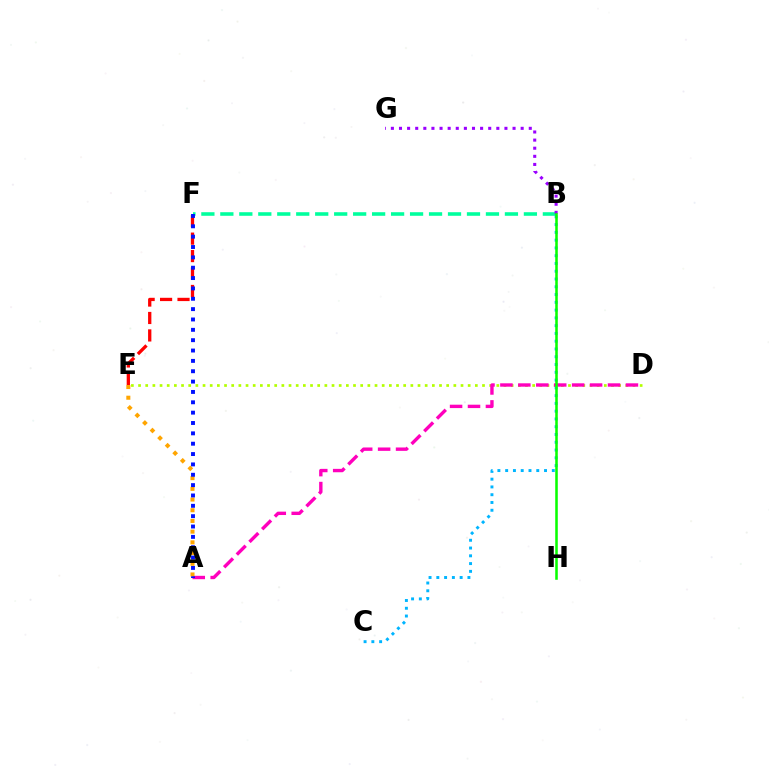{('B', 'F'): [{'color': '#00ff9d', 'line_style': 'dashed', 'thickness': 2.58}], ('D', 'E'): [{'color': '#b3ff00', 'line_style': 'dotted', 'thickness': 1.95}], ('A', 'D'): [{'color': '#ff00bd', 'line_style': 'dashed', 'thickness': 2.44}], ('E', 'F'): [{'color': '#ff0000', 'line_style': 'dashed', 'thickness': 2.37}], ('B', 'C'): [{'color': '#00b5ff', 'line_style': 'dotted', 'thickness': 2.11}], ('B', 'G'): [{'color': '#9b00ff', 'line_style': 'dotted', 'thickness': 2.2}], ('B', 'H'): [{'color': '#08ff00', 'line_style': 'solid', 'thickness': 1.83}], ('A', 'E'): [{'color': '#ffa500', 'line_style': 'dotted', 'thickness': 2.91}], ('A', 'F'): [{'color': '#0010ff', 'line_style': 'dotted', 'thickness': 2.81}]}